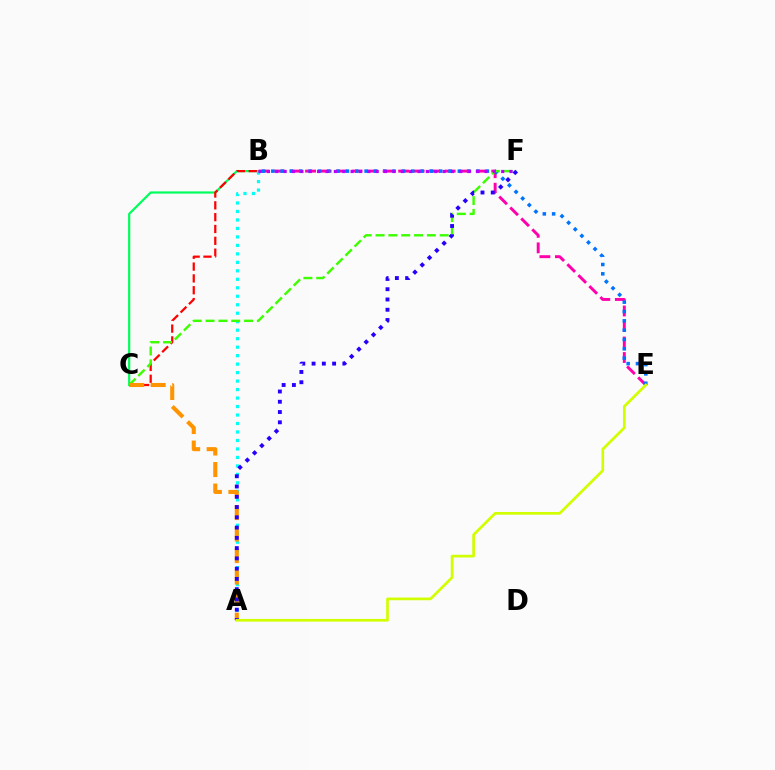{('B', 'C'): [{'color': '#00ff5c', 'line_style': 'solid', 'thickness': 1.58}, {'color': '#ff0000', 'line_style': 'dashed', 'thickness': 1.61}], ('A', 'B'): [{'color': '#00fff6', 'line_style': 'dotted', 'thickness': 2.3}], ('B', 'E'): [{'color': '#ff00ac', 'line_style': 'dashed', 'thickness': 2.11}, {'color': '#0074ff', 'line_style': 'dotted', 'thickness': 2.53}], ('C', 'F'): [{'color': '#3dff00', 'line_style': 'dashed', 'thickness': 1.74}], ('B', 'F'): [{'color': '#b900ff', 'line_style': 'dotted', 'thickness': 2.27}], ('A', 'C'): [{'color': '#ff9400', 'line_style': 'dashed', 'thickness': 2.92}], ('A', 'F'): [{'color': '#2500ff', 'line_style': 'dotted', 'thickness': 2.79}], ('A', 'E'): [{'color': '#d1ff00', 'line_style': 'solid', 'thickness': 1.94}]}